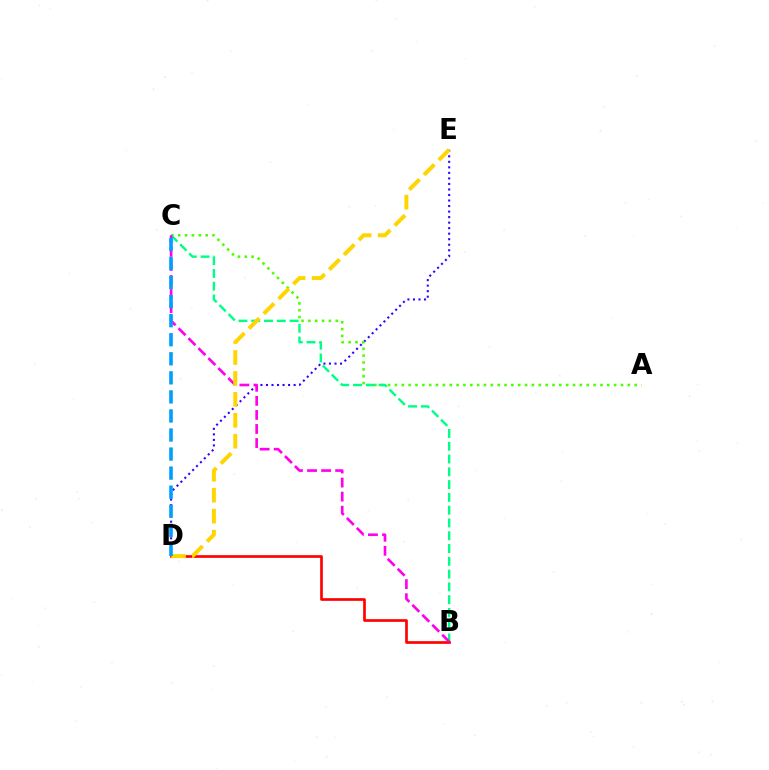{('D', 'E'): [{'color': '#3700ff', 'line_style': 'dotted', 'thickness': 1.5}, {'color': '#ffd500', 'line_style': 'dashed', 'thickness': 2.84}], ('A', 'C'): [{'color': '#4fff00', 'line_style': 'dotted', 'thickness': 1.86}], ('B', 'C'): [{'color': '#00ff86', 'line_style': 'dashed', 'thickness': 1.74}, {'color': '#ff00ed', 'line_style': 'dashed', 'thickness': 1.91}], ('B', 'D'): [{'color': '#ff0000', 'line_style': 'solid', 'thickness': 1.92}], ('C', 'D'): [{'color': '#009eff', 'line_style': 'dashed', 'thickness': 2.59}]}